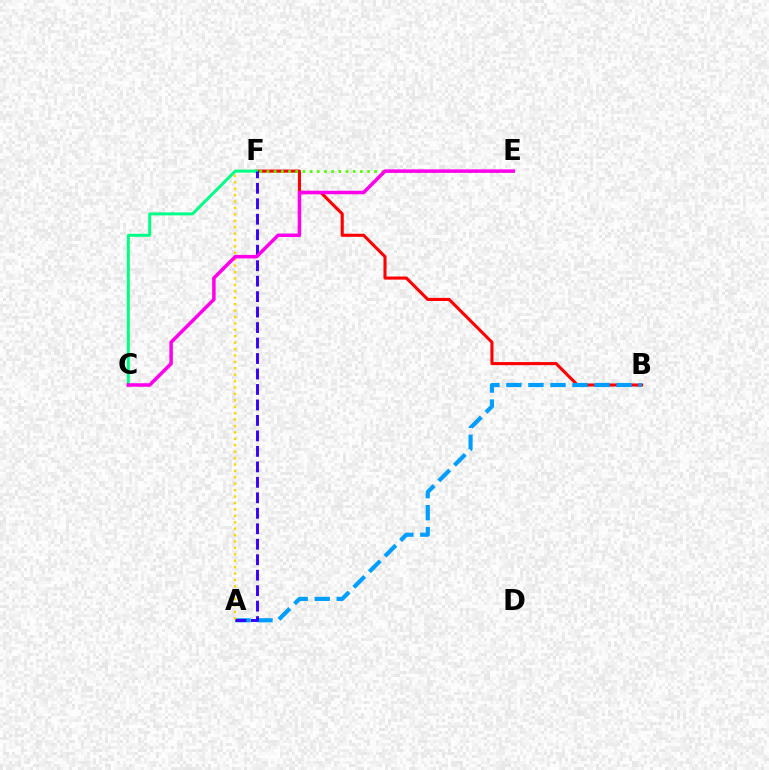{('B', 'F'): [{'color': '#ff0000', 'line_style': 'solid', 'thickness': 2.23}], ('A', 'B'): [{'color': '#009eff', 'line_style': 'dashed', 'thickness': 2.99}], ('A', 'F'): [{'color': '#ffd500', 'line_style': 'dotted', 'thickness': 1.74}, {'color': '#3700ff', 'line_style': 'dashed', 'thickness': 2.1}], ('E', 'F'): [{'color': '#4fff00', 'line_style': 'dotted', 'thickness': 1.95}], ('C', 'F'): [{'color': '#00ff86', 'line_style': 'solid', 'thickness': 2.16}], ('C', 'E'): [{'color': '#ff00ed', 'line_style': 'solid', 'thickness': 2.53}]}